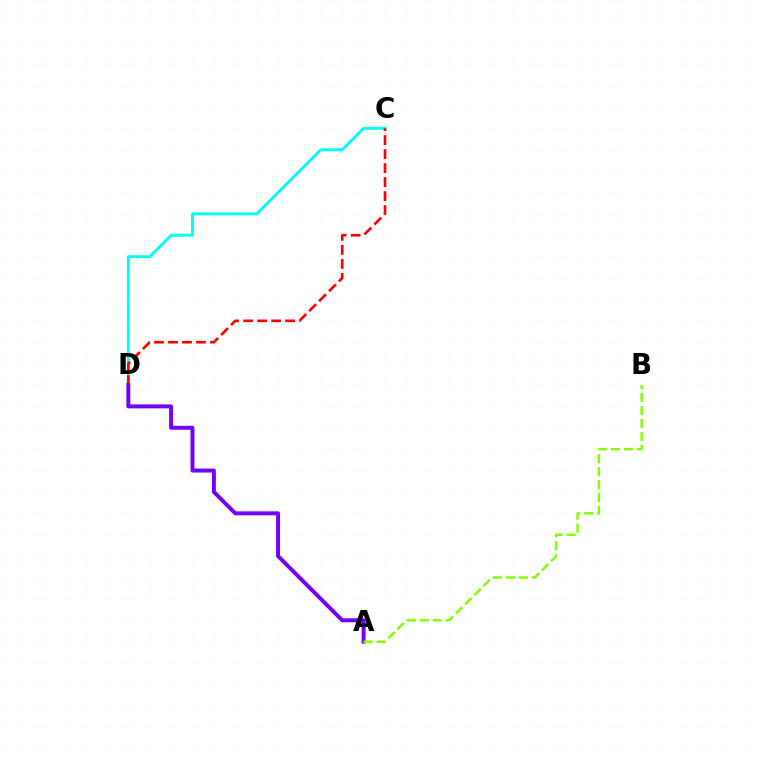{('C', 'D'): [{'color': '#00fff6', 'line_style': 'solid', 'thickness': 2.08}, {'color': '#ff0000', 'line_style': 'dashed', 'thickness': 1.9}], ('A', 'D'): [{'color': '#7200ff', 'line_style': 'solid', 'thickness': 2.84}], ('A', 'B'): [{'color': '#84ff00', 'line_style': 'dashed', 'thickness': 1.76}]}